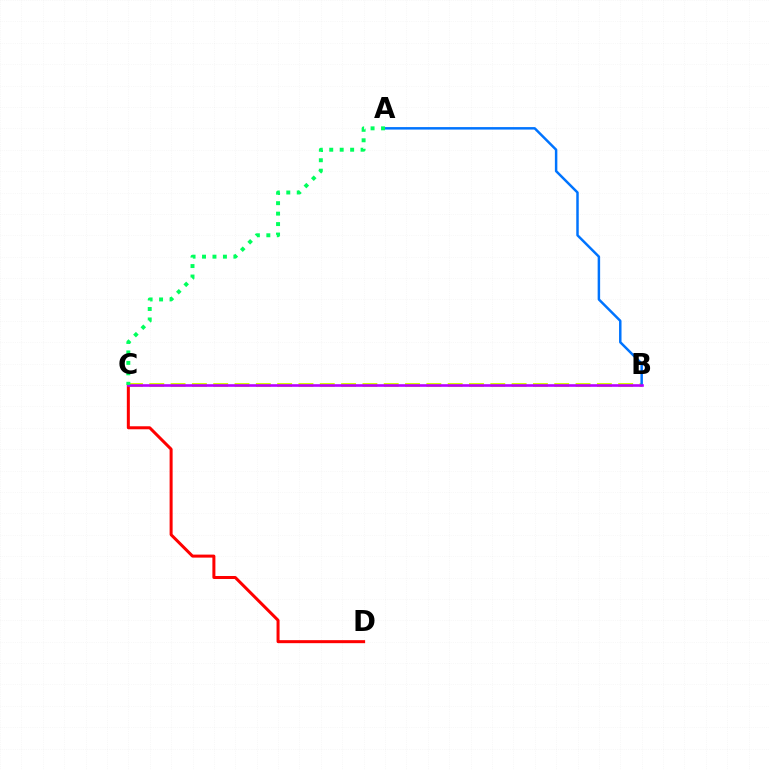{('B', 'C'): [{'color': '#d1ff00', 'line_style': 'dashed', 'thickness': 2.9}, {'color': '#b900ff', 'line_style': 'solid', 'thickness': 1.89}], ('C', 'D'): [{'color': '#ff0000', 'line_style': 'solid', 'thickness': 2.17}], ('A', 'B'): [{'color': '#0074ff', 'line_style': 'solid', 'thickness': 1.78}], ('A', 'C'): [{'color': '#00ff5c', 'line_style': 'dotted', 'thickness': 2.84}]}